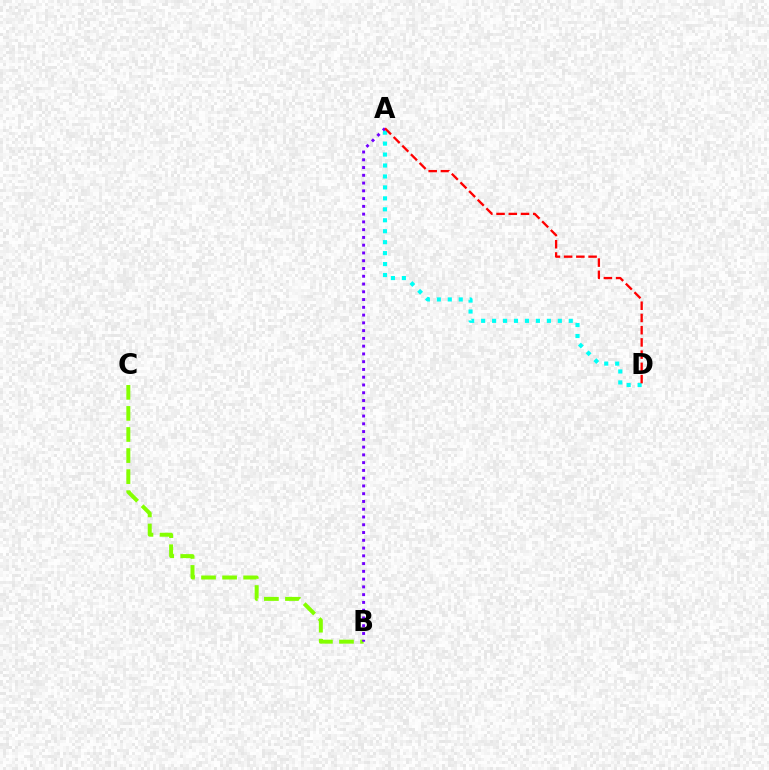{('A', 'D'): [{'color': '#00fff6', 'line_style': 'dotted', 'thickness': 2.98}, {'color': '#ff0000', 'line_style': 'dashed', 'thickness': 1.66}], ('B', 'C'): [{'color': '#84ff00', 'line_style': 'dashed', 'thickness': 2.86}], ('A', 'B'): [{'color': '#7200ff', 'line_style': 'dotted', 'thickness': 2.11}]}